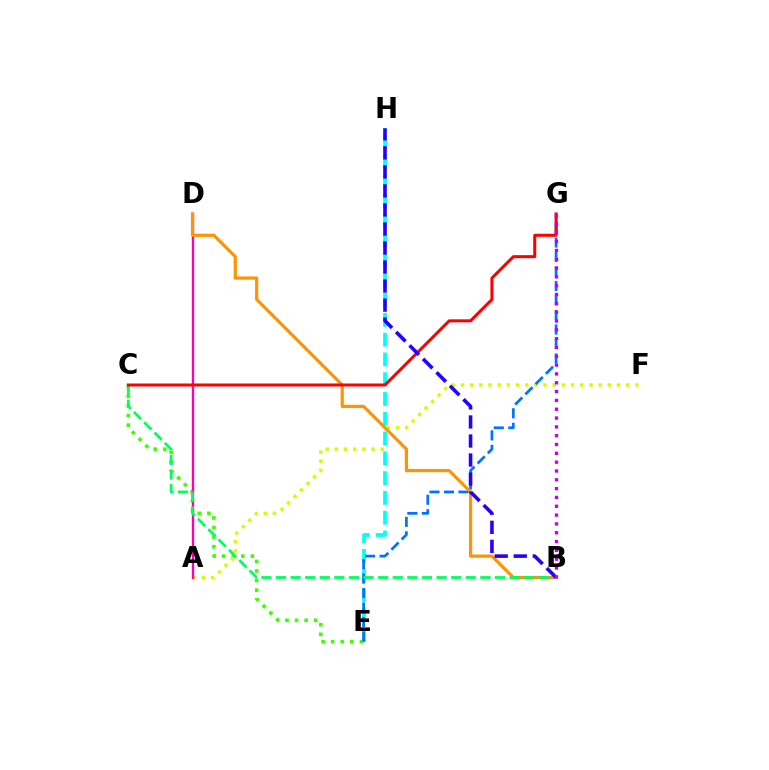{('C', 'E'): [{'color': '#3dff00', 'line_style': 'dotted', 'thickness': 2.6}], ('A', 'F'): [{'color': '#d1ff00', 'line_style': 'dotted', 'thickness': 2.49}], ('E', 'H'): [{'color': '#00fff6', 'line_style': 'dashed', 'thickness': 2.69}], ('E', 'G'): [{'color': '#0074ff', 'line_style': 'dashed', 'thickness': 1.97}], ('A', 'D'): [{'color': '#ff00ac', 'line_style': 'solid', 'thickness': 1.67}], ('B', 'D'): [{'color': '#ff9400', 'line_style': 'solid', 'thickness': 2.3}], ('B', 'C'): [{'color': '#00ff5c', 'line_style': 'dashed', 'thickness': 1.98}], ('C', 'G'): [{'color': '#ff0000', 'line_style': 'solid', 'thickness': 2.17}], ('B', 'H'): [{'color': '#2500ff', 'line_style': 'dashed', 'thickness': 2.59}], ('B', 'G'): [{'color': '#b900ff', 'line_style': 'dotted', 'thickness': 2.4}]}